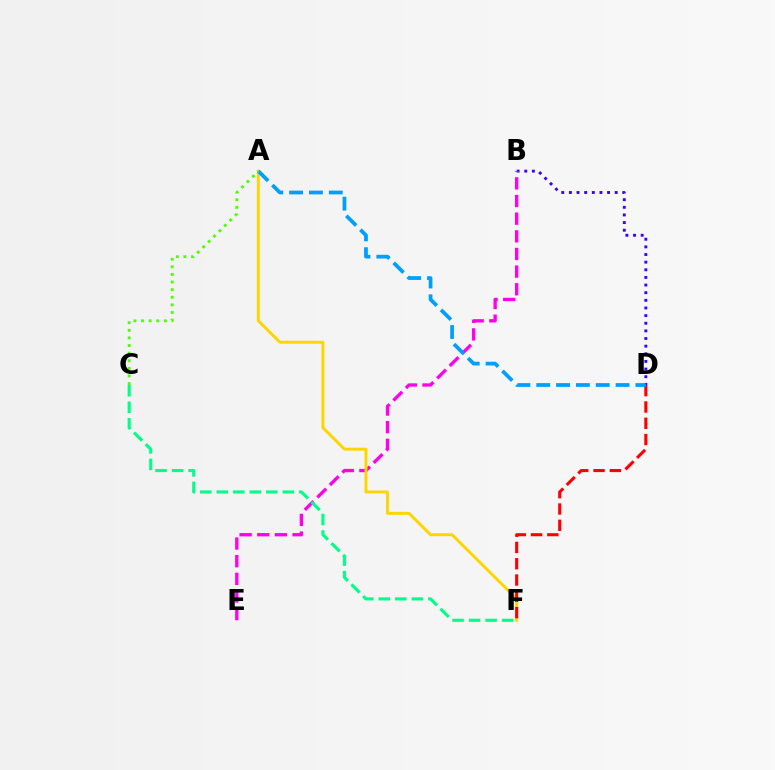{('B', 'D'): [{'color': '#3700ff', 'line_style': 'dotted', 'thickness': 2.07}], ('B', 'E'): [{'color': '#ff00ed', 'line_style': 'dashed', 'thickness': 2.4}], ('A', 'F'): [{'color': '#ffd500', 'line_style': 'solid', 'thickness': 2.11}], ('D', 'F'): [{'color': '#ff0000', 'line_style': 'dashed', 'thickness': 2.21}], ('C', 'F'): [{'color': '#00ff86', 'line_style': 'dashed', 'thickness': 2.24}], ('A', 'D'): [{'color': '#009eff', 'line_style': 'dashed', 'thickness': 2.69}], ('A', 'C'): [{'color': '#4fff00', 'line_style': 'dotted', 'thickness': 2.07}]}